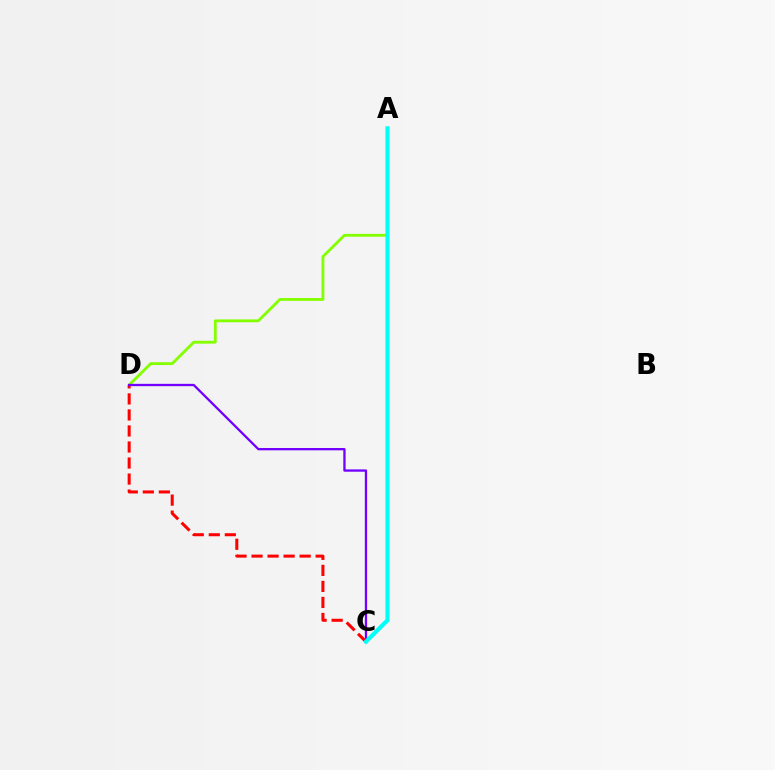{('A', 'D'): [{'color': '#84ff00', 'line_style': 'solid', 'thickness': 2.04}], ('C', 'D'): [{'color': '#ff0000', 'line_style': 'dashed', 'thickness': 2.18}, {'color': '#7200ff', 'line_style': 'solid', 'thickness': 1.66}], ('A', 'C'): [{'color': '#00fff6', 'line_style': 'solid', 'thickness': 2.96}]}